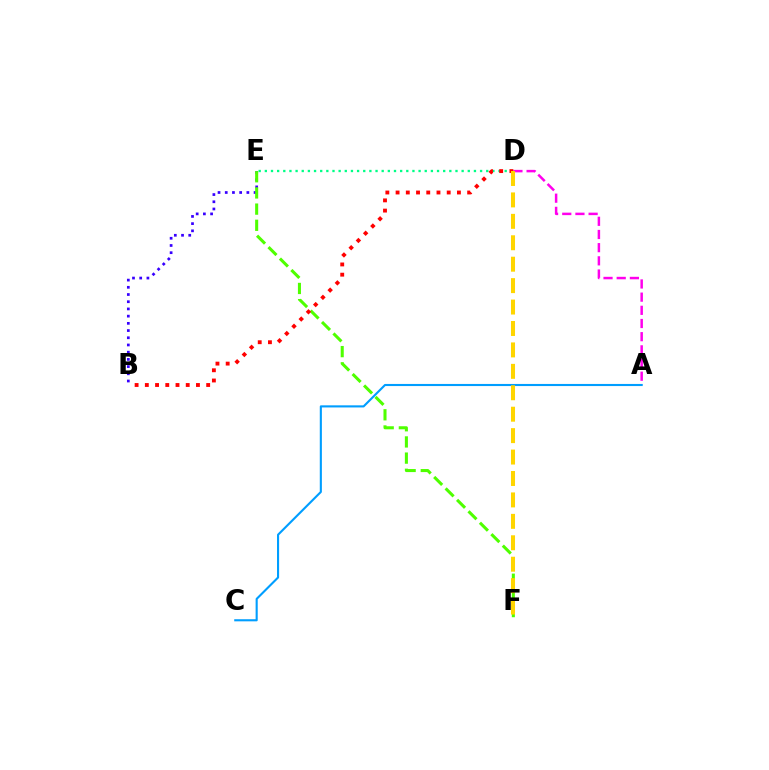{('B', 'E'): [{'color': '#3700ff', 'line_style': 'dotted', 'thickness': 1.96}], ('A', 'D'): [{'color': '#ff00ed', 'line_style': 'dashed', 'thickness': 1.79}], ('D', 'E'): [{'color': '#00ff86', 'line_style': 'dotted', 'thickness': 1.67}], ('E', 'F'): [{'color': '#4fff00', 'line_style': 'dashed', 'thickness': 2.2}], ('A', 'C'): [{'color': '#009eff', 'line_style': 'solid', 'thickness': 1.52}], ('B', 'D'): [{'color': '#ff0000', 'line_style': 'dotted', 'thickness': 2.78}], ('D', 'F'): [{'color': '#ffd500', 'line_style': 'dashed', 'thickness': 2.91}]}